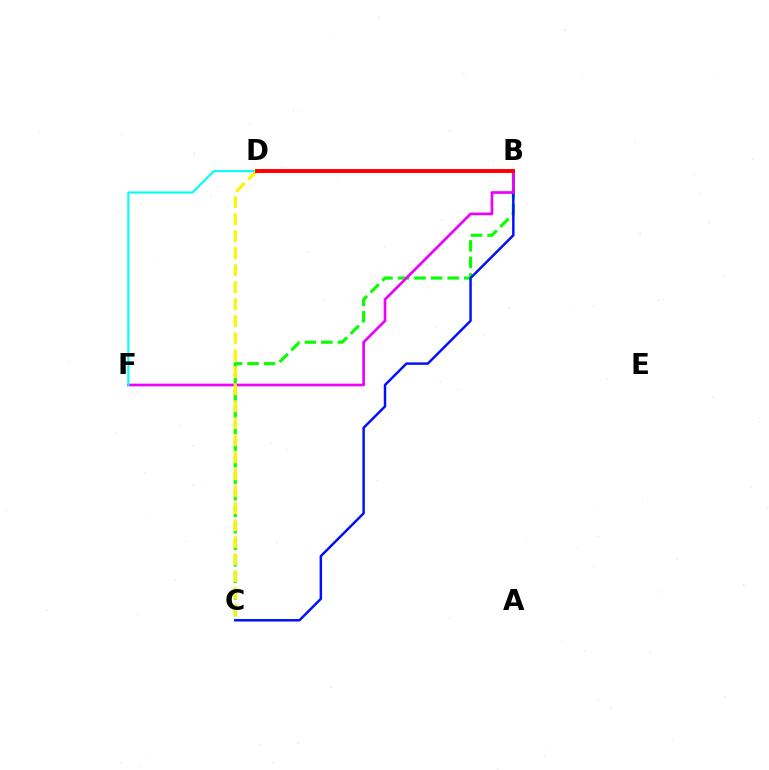{('B', 'C'): [{'color': '#08ff00', 'line_style': 'dashed', 'thickness': 2.25}, {'color': '#0010ff', 'line_style': 'solid', 'thickness': 1.77}], ('B', 'F'): [{'color': '#ee00ff', 'line_style': 'solid', 'thickness': 1.93}], ('D', 'F'): [{'color': '#00fff6', 'line_style': 'solid', 'thickness': 1.52}], ('C', 'D'): [{'color': '#fcf500', 'line_style': 'dashed', 'thickness': 2.31}], ('B', 'D'): [{'color': '#ff0000', 'line_style': 'solid', 'thickness': 2.84}]}